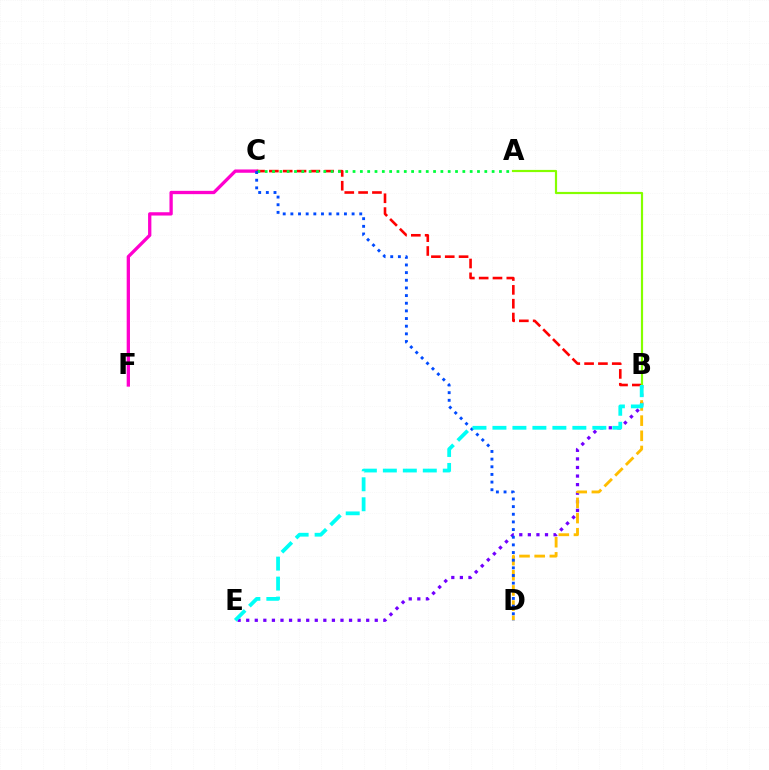{('B', 'E'): [{'color': '#7200ff', 'line_style': 'dotted', 'thickness': 2.33}, {'color': '#00fff6', 'line_style': 'dashed', 'thickness': 2.71}], ('B', 'D'): [{'color': '#ffbd00', 'line_style': 'dashed', 'thickness': 2.06}], ('C', 'F'): [{'color': '#ff00cf', 'line_style': 'solid', 'thickness': 2.38}], ('B', 'C'): [{'color': '#ff0000', 'line_style': 'dashed', 'thickness': 1.88}], ('A', 'C'): [{'color': '#00ff39', 'line_style': 'dotted', 'thickness': 1.99}], ('C', 'D'): [{'color': '#004bff', 'line_style': 'dotted', 'thickness': 2.08}], ('A', 'B'): [{'color': '#84ff00', 'line_style': 'solid', 'thickness': 1.58}]}